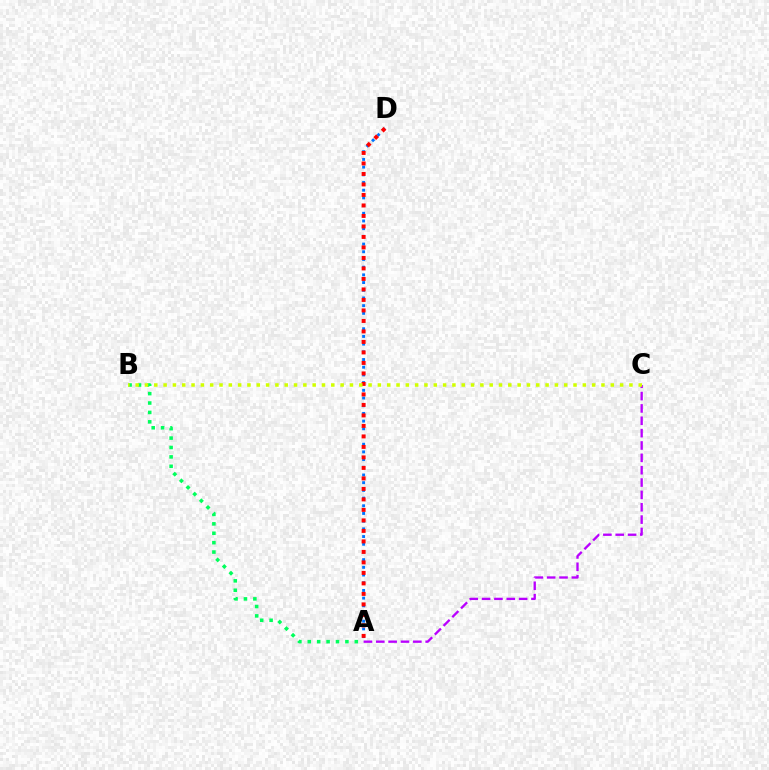{('A', 'D'): [{'color': '#0074ff', 'line_style': 'dotted', 'thickness': 2.09}, {'color': '#ff0000', 'line_style': 'dotted', 'thickness': 2.85}], ('A', 'C'): [{'color': '#b900ff', 'line_style': 'dashed', 'thickness': 1.68}], ('A', 'B'): [{'color': '#00ff5c', 'line_style': 'dotted', 'thickness': 2.56}], ('B', 'C'): [{'color': '#d1ff00', 'line_style': 'dotted', 'thickness': 2.53}]}